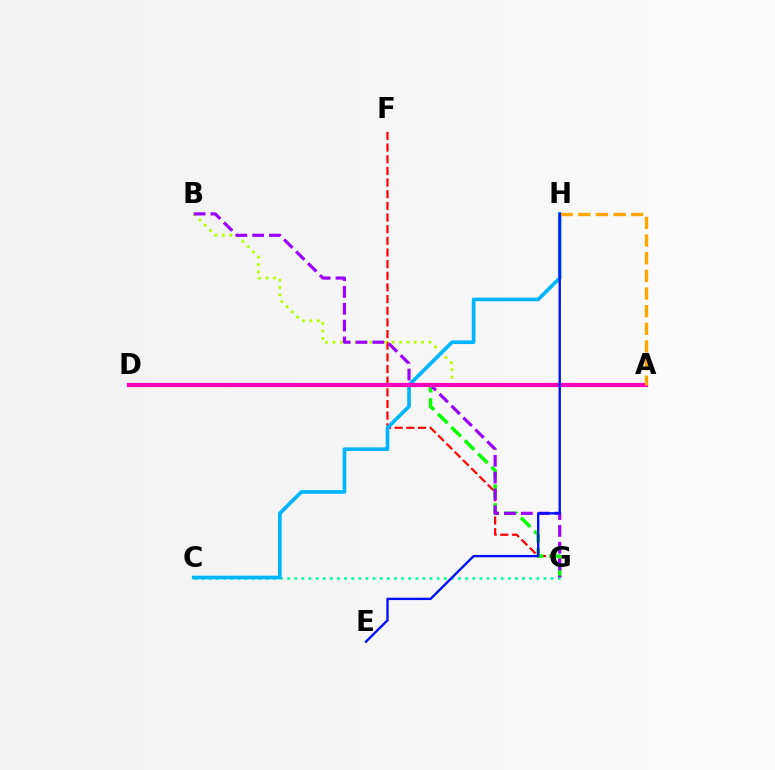{('F', 'G'): [{'color': '#ff0000', 'line_style': 'dashed', 'thickness': 1.58}], ('D', 'G'): [{'color': '#08ff00', 'line_style': 'dashed', 'thickness': 2.56}], ('C', 'G'): [{'color': '#00ff9d', 'line_style': 'dotted', 'thickness': 1.93}], ('A', 'B'): [{'color': '#b3ff00', 'line_style': 'dotted', 'thickness': 2.01}], ('B', 'G'): [{'color': '#9b00ff', 'line_style': 'dashed', 'thickness': 2.29}], ('C', 'H'): [{'color': '#00b5ff', 'line_style': 'solid', 'thickness': 2.63}], ('A', 'D'): [{'color': '#ff00bd', 'line_style': 'solid', 'thickness': 2.99}], ('A', 'H'): [{'color': '#ffa500', 'line_style': 'dashed', 'thickness': 2.4}], ('E', 'H'): [{'color': '#0010ff', 'line_style': 'solid', 'thickness': 1.69}]}